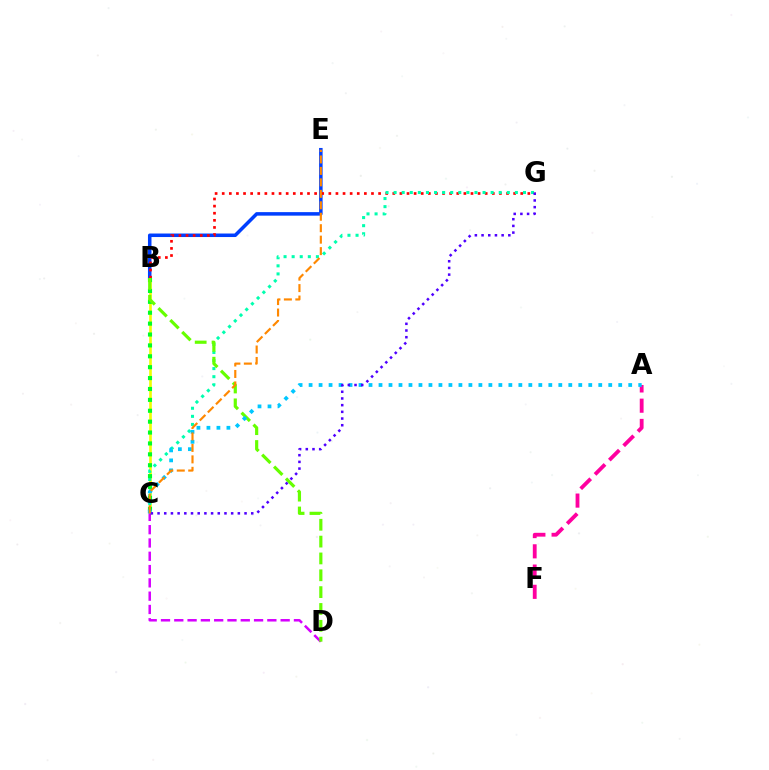{('B', 'C'): [{'color': '#eeff00', 'line_style': 'solid', 'thickness': 1.9}, {'color': '#00ff27', 'line_style': 'dotted', 'thickness': 2.96}], ('B', 'E'): [{'color': '#003fff', 'line_style': 'solid', 'thickness': 2.54}], ('B', 'G'): [{'color': '#ff0000', 'line_style': 'dotted', 'thickness': 1.93}], ('A', 'F'): [{'color': '#ff00a0', 'line_style': 'dashed', 'thickness': 2.75}], ('C', 'G'): [{'color': '#00ffaf', 'line_style': 'dotted', 'thickness': 2.2}, {'color': '#4f00ff', 'line_style': 'dotted', 'thickness': 1.82}], ('C', 'D'): [{'color': '#d600ff', 'line_style': 'dashed', 'thickness': 1.81}], ('B', 'D'): [{'color': '#66ff00', 'line_style': 'dashed', 'thickness': 2.29}], ('A', 'C'): [{'color': '#00c7ff', 'line_style': 'dotted', 'thickness': 2.71}], ('C', 'E'): [{'color': '#ff8800', 'line_style': 'dashed', 'thickness': 1.56}]}